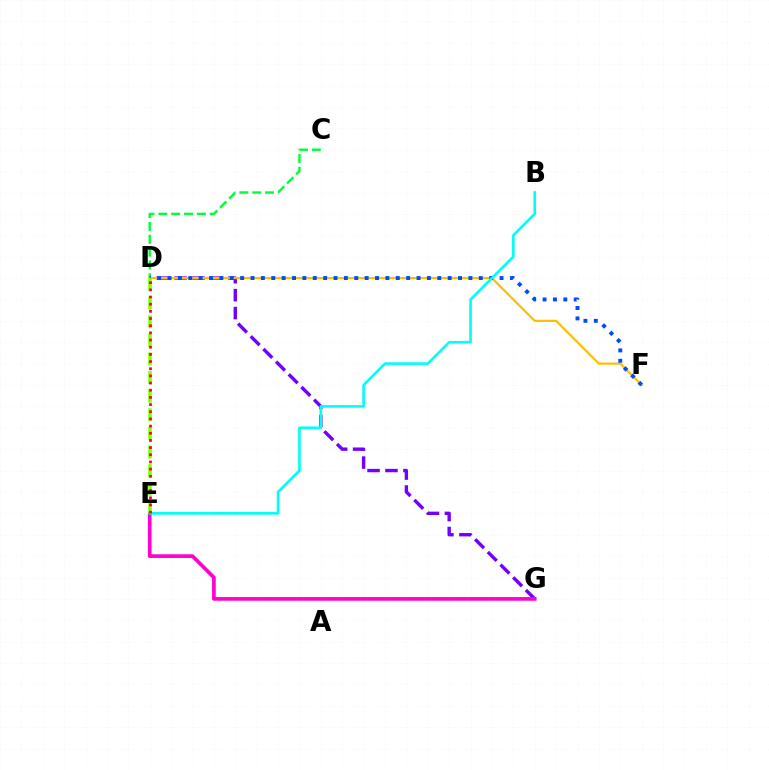{('C', 'D'): [{'color': '#00ff39', 'line_style': 'dashed', 'thickness': 1.74}], ('D', 'G'): [{'color': '#7200ff', 'line_style': 'dashed', 'thickness': 2.44}], ('D', 'F'): [{'color': '#ffbd00', 'line_style': 'solid', 'thickness': 1.57}, {'color': '#004bff', 'line_style': 'dotted', 'thickness': 2.82}], ('E', 'G'): [{'color': '#ff00cf', 'line_style': 'solid', 'thickness': 2.65}], ('B', 'E'): [{'color': '#00fff6', 'line_style': 'solid', 'thickness': 1.9}], ('D', 'E'): [{'color': '#84ff00', 'line_style': 'dashed', 'thickness': 2.53}, {'color': '#ff0000', 'line_style': 'dotted', 'thickness': 1.95}]}